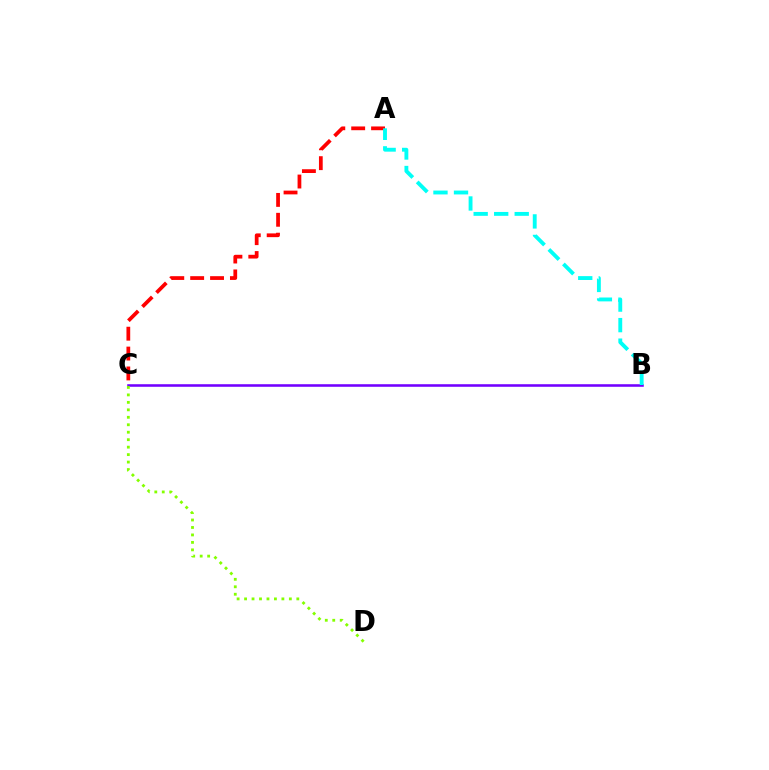{('B', 'C'): [{'color': '#7200ff', 'line_style': 'solid', 'thickness': 1.85}], ('A', 'C'): [{'color': '#ff0000', 'line_style': 'dashed', 'thickness': 2.7}], ('A', 'B'): [{'color': '#00fff6', 'line_style': 'dashed', 'thickness': 2.79}], ('C', 'D'): [{'color': '#84ff00', 'line_style': 'dotted', 'thickness': 2.03}]}